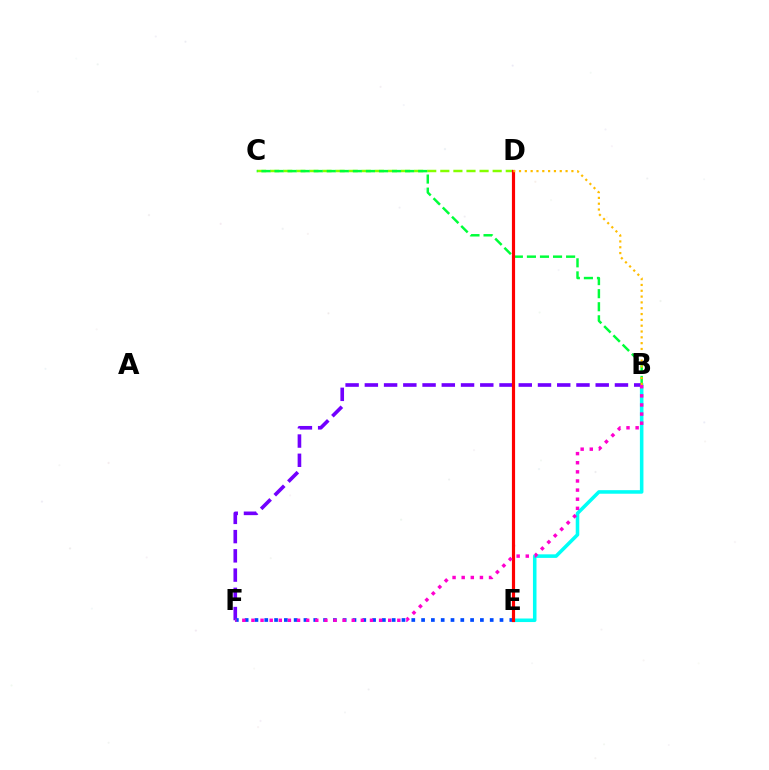{('C', 'D'): [{'color': '#84ff00', 'line_style': 'dashed', 'thickness': 1.78}], ('B', 'E'): [{'color': '#00fff6', 'line_style': 'solid', 'thickness': 2.56}], ('B', 'C'): [{'color': '#00ff39', 'line_style': 'dashed', 'thickness': 1.77}], ('B', 'F'): [{'color': '#7200ff', 'line_style': 'dashed', 'thickness': 2.61}, {'color': '#ff00cf', 'line_style': 'dotted', 'thickness': 2.48}], ('E', 'F'): [{'color': '#004bff', 'line_style': 'dotted', 'thickness': 2.66}], ('D', 'E'): [{'color': '#ff0000', 'line_style': 'solid', 'thickness': 2.28}], ('B', 'D'): [{'color': '#ffbd00', 'line_style': 'dotted', 'thickness': 1.58}]}